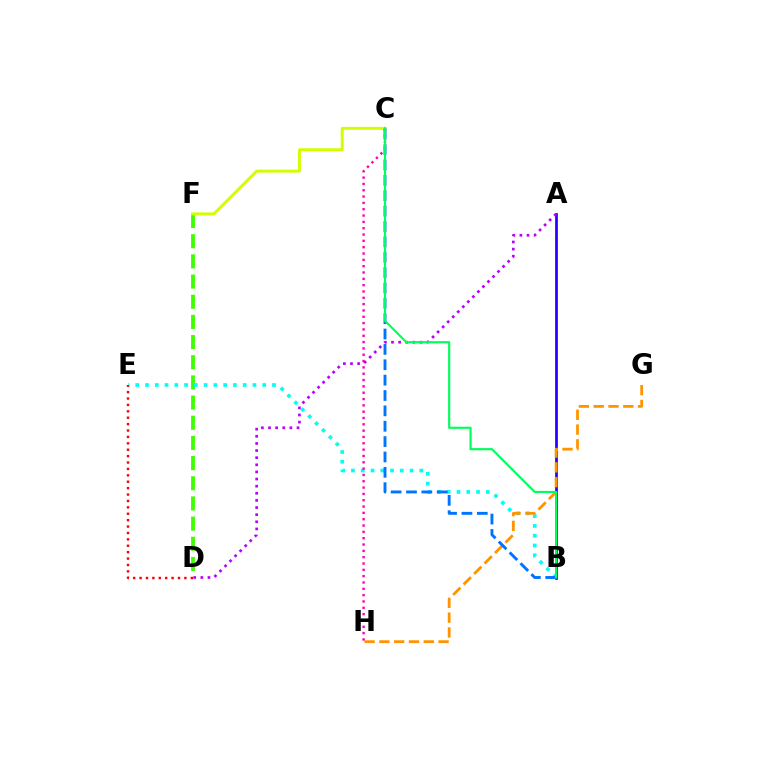{('A', 'B'): [{'color': '#2500ff', 'line_style': 'solid', 'thickness': 1.96}], ('D', 'F'): [{'color': '#3dff00', 'line_style': 'dashed', 'thickness': 2.74}], ('B', 'E'): [{'color': '#00fff6', 'line_style': 'dotted', 'thickness': 2.65}], ('C', 'F'): [{'color': '#d1ff00', 'line_style': 'solid', 'thickness': 2.14}], ('G', 'H'): [{'color': '#ff9400', 'line_style': 'dashed', 'thickness': 2.01}], ('C', 'H'): [{'color': '#ff00ac', 'line_style': 'dotted', 'thickness': 1.72}], ('A', 'D'): [{'color': '#b900ff', 'line_style': 'dotted', 'thickness': 1.94}], ('B', 'C'): [{'color': '#0074ff', 'line_style': 'dashed', 'thickness': 2.09}, {'color': '#00ff5c', 'line_style': 'solid', 'thickness': 1.54}], ('D', 'E'): [{'color': '#ff0000', 'line_style': 'dotted', 'thickness': 1.74}]}